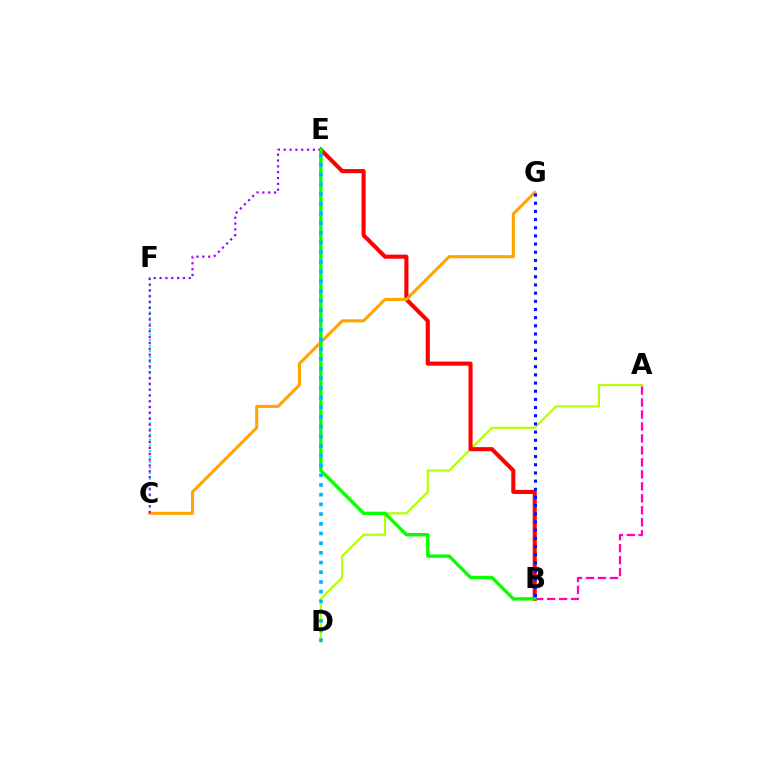{('C', 'F'): [{'color': '#00ff9d', 'line_style': 'dotted', 'thickness': 1.51}], ('A', 'D'): [{'color': '#b3ff00', 'line_style': 'solid', 'thickness': 1.58}], ('B', 'E'): [{'color': '#ff0000', 'line_style': 'solid', 'thickness': 2.94}, {'color': '#08ff00', 'line_style': 'solid', 'thickness': 2.42}], ('A', 'B'): [{'color': '#ff00bd', 'line_style': 'dashed', 'thickness': 1.63}], ('C', 'G'): [{'color': '#ffa500', 'line_style': 'solid', 'thickness': 2.21}], ('C', 'E'): [{'color': '#9b00ff', 'line_style': 'dotted', 'thickness': 1.58}], ('B', 'G'): [{'color': '#0010ff', 'line_style': 'dotted', 'thickness': 2.22}], ('D', 'E'): [{'color': '#00b5ff', 'line_style': 'dotted', 'thickness': 2.64}]}